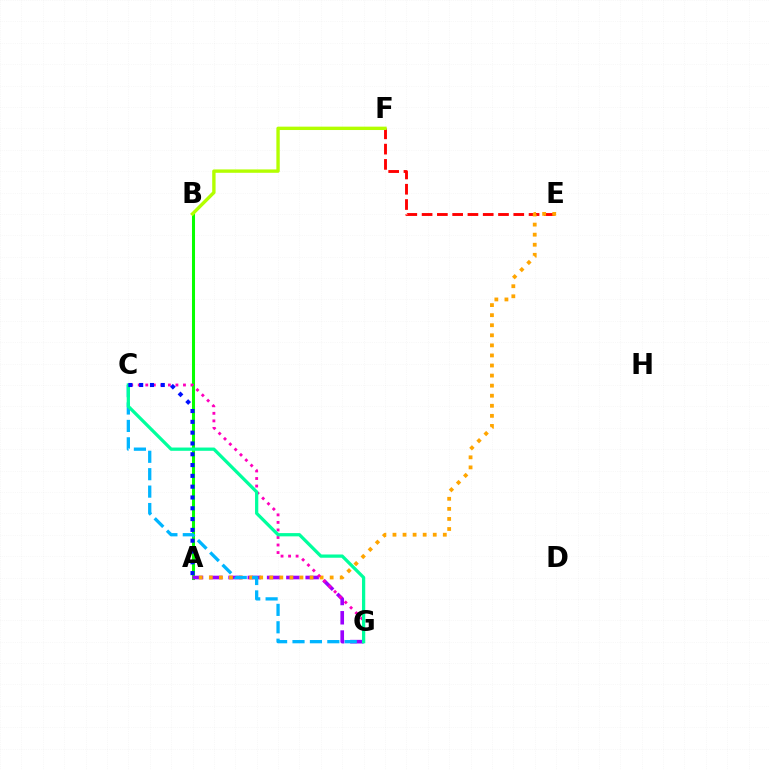{('A', 'B'): [{'color': '#08ff00', 'line_style': 'solid', 'thickness': 2.19}], ('A', 'G'): [{'color': '#9b00ff', 'line_style': 'dashed', 'thickness': 2.62}], ('E', 'F'): [{'color': '#ff0000', 'line_style': 'dashed', 'thickness': 2.08}], ('A', 'E'): [{'color': '#ffa500', 'line_style': 'dotted', 'thickness': 2.74}], ('C', 'G'): [{'color': '#ff00bd', 'line_style': 'dotted', 'thickness': 2.05}, {'color': '#00b5ff', 'line_style': 'dashed', 'thickness': 2.37}, {'color': '#00ff9d', 'line_style': 'solid', 'thickness': 2.34}], ('A', 'C'): [{'color': '#0010ff', 'line_style': 'dotted', 'thickness': 2.94}], ('B', 'F'): [{'color': '#b3ff00', 'line_style': 'solid', 'thickness': 2.43}]}